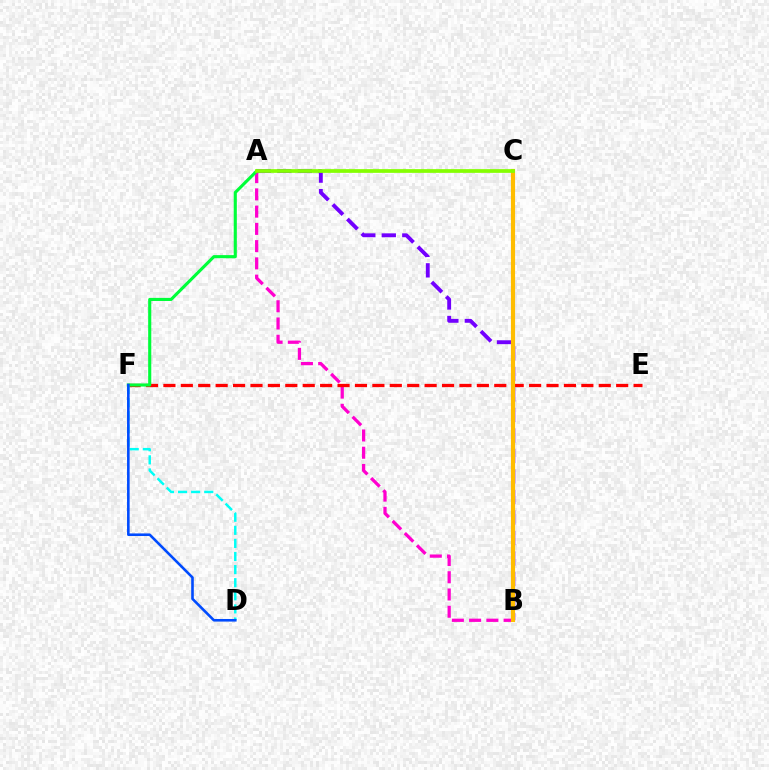{('A', 'B'): [{'color': '#ff00cf', 'line_style': 'dashed', 'thickness': 2.34}, {'color': '#7200ff', 'line_style': 'dashed', 'thickness': 2.79}], ('E', 'F'): [{'color': '#ff0000', 'line_style': 'dashed', 'thickness': 2.37}], ('D', 'F'): [{'color': '#00fff6', 'line_style': 'dashed', 'thickness': 1.78}, {'color': '#004bff', 'line_style': 'solid', 'thickness': 1.87}], ('A', 'F'): [{'color': '#00ff39', 'line_style': 'solid', 'thickness': 2.24}], ('B', 'C'): [{'color': '#ffbd00', 'line_style': 'solid', 'thickness': 2.99}], ('A', 'C'): [{'color': '#84ff00', 'line_style': 'solid', 'thickness': 2.68}]}